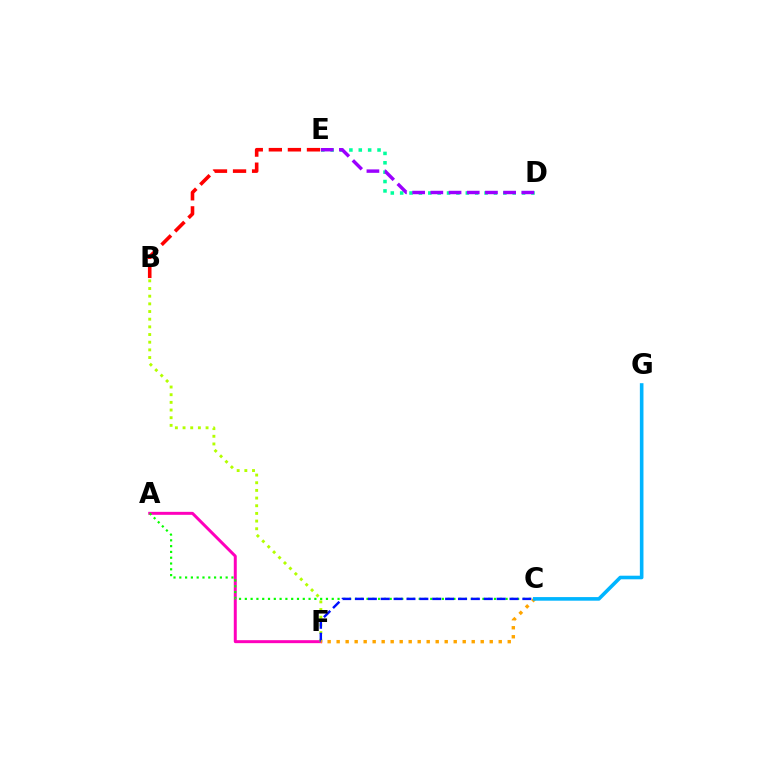{('A', 'F'): [{'color': '#ff00bd', 'line_style': 'solid', 'thickness': 2.14}], ('A', 'C'): [{'color': '#08ff00', 'line_style': 'dotted', 'thickness': 1.57}], ('B', 'F'): [{'color': '#b3ff00', 'line_style': 'dotted', 'thickness': 2.08}], ('C', 'F'): [{'color': '#0010ff', 'line_style': 'dashed', 'thickness': 1.75}, {'color': '#ffa500', 'line_style': 'dotted', 'thickness': 2.45}], ('D', 'E'): [{'color': '#00ff9d', 'line_style': 'dotted', 'thickness': 2.55}, {'color': '#9b00ff', 'line_style': 'dashed', 'thickness': 2.47}], ('B', 'E'): [{'color': '#ff0000', 'line_style': 'dashed', 'thickness': 2.59}], ('C', 'G'): [{'color': '#00b5ff', 'line_style': 'solid', 'thickness': 2.6}]}